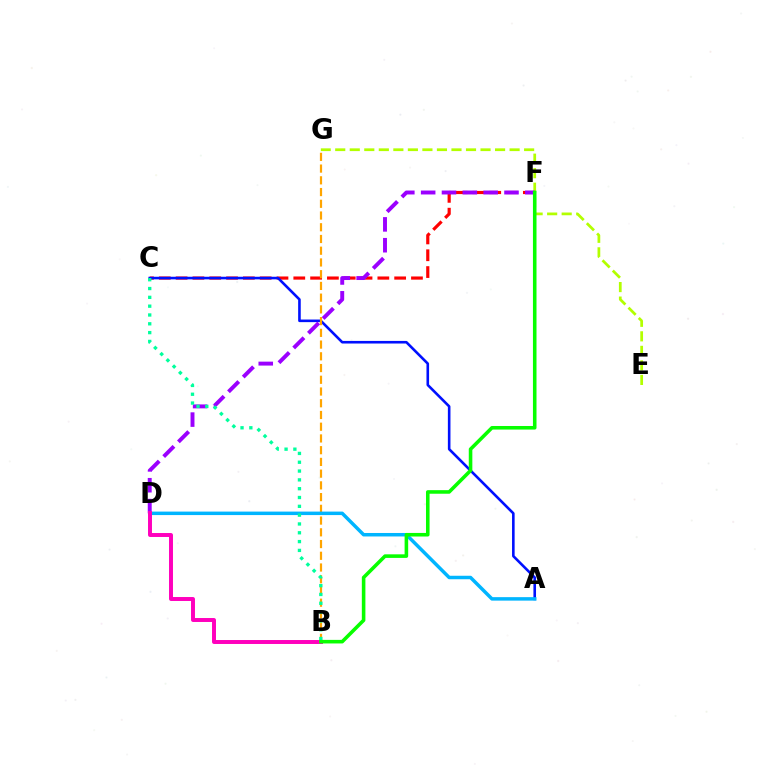{('C', 'F'): [{'color': '#ff0000', 'line_style': 'dashed', 'thickness': 2.28}], ('E', 'G'): [{'color': '#b3ff00', 'line_style': 'dashed', 'thickness': 1.97}], ('A', 'C'): [{'color': '#0010ff', 'line_style': 'solid', 'thickness': 1.87}], ('B', 'G'): [{'color': '#ffa500', 'line_style': 'dashed', 'thickness': 1.59}], ('D', 'F'): [{'color': '#9b00ff', 'line_style': 'dashed', 'thickness': 2.83}], ('A', 'D'): [{'color': '#00b5ff', 'line_style': 'solid', 'thickness': 2.51}], ('B', 'C'): [{'color': '#00ff9d', 'line_style': 'dotted', 'thickness': 2.4}], ('B', 'D'): [{'color': '#ff00bd', 'line_style': 'solid', 'thickness': 2.85}], ('B', 'F'): [{'color': '#08ff00', 'line_style': 'solid', 'thickness': 2.57}]}